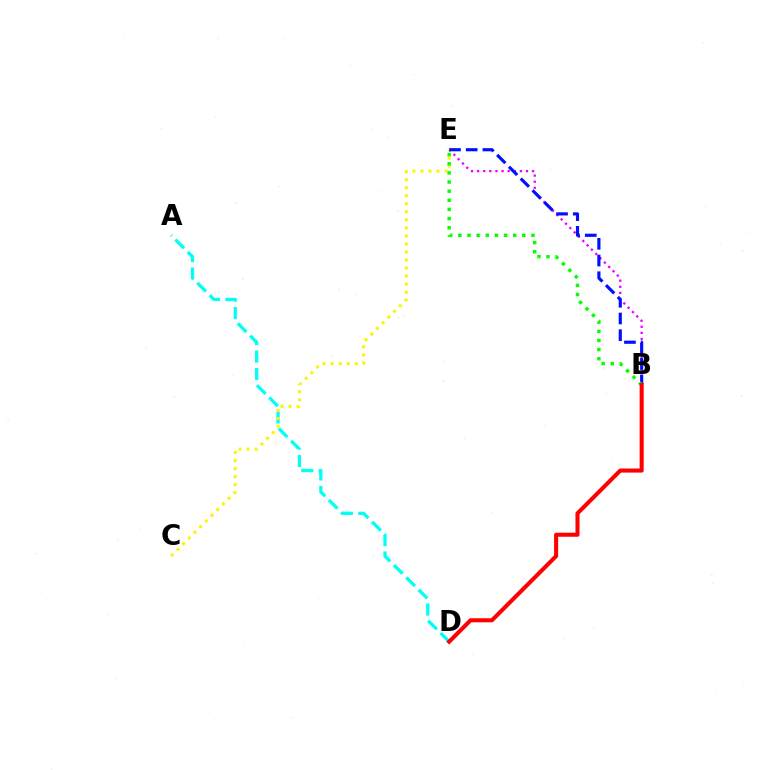{('A', 'D'): [{'color': '#00fff6', 'line_style': 'dashed', 'thickness': 2.37}], ('B', 'E'): [{'color': '#ee00ff', 'line_style': 'dotted', 'thickness': 1.66}, {'color': '#0010ff', 'line_style': 'dashed', 'thickness': 2.27}, {'color': '#08ff00', 'line_style': 'dotted', 'thickness': 2.48}], ('C', 'E'): [{'color': '#fcf500', 'line_style': 'dotted', 'thickness': 2.18}], ('B', 'D'): [{'color': '#ff0000', 'line_style': 'solid', 'thickness': 2.92}]}